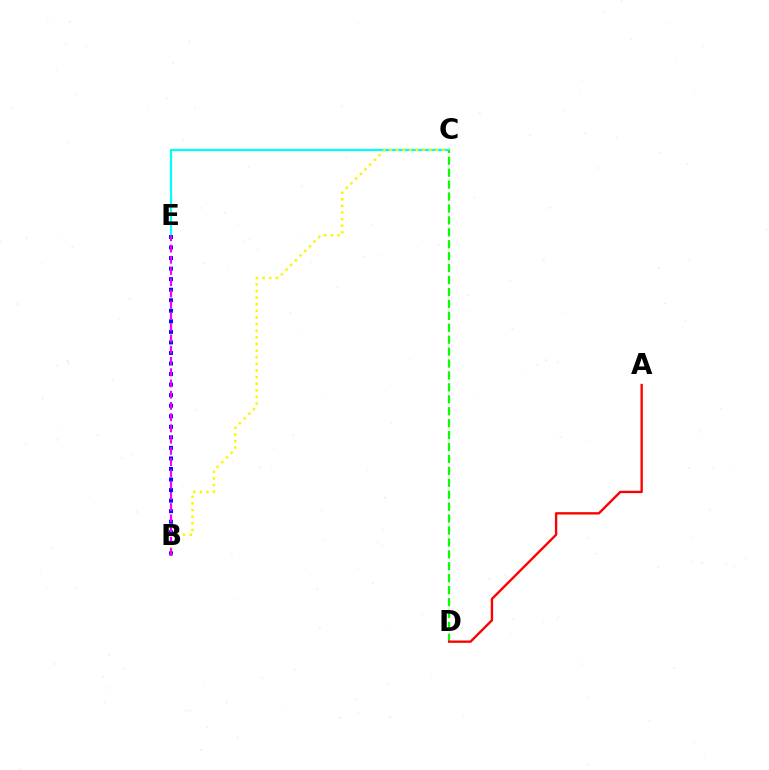{('C', 'E'): [{'color': '#00fff6', 'line_style': 'solid', 'thickness': 1.59}], ('B', 'E'): [{'color': '#0010ff', 'line_style': 'dotted', 'thickness': 2.87}, {'color': '#ee00ff', 'line_style': 'dashed', 'thickness': 1.53}], ('C', 'D'): [{'color': '#08ff00', 'line_style': 'dashed', 'thickness': 1.62}], ('B', 'C'): [{'color': '#fcf500', 'line_style': 'dotted', 'thickness': 1.8}], ('A', 'D'): [{'color': '#ff0000', 'line_style': 'solid', 'thickness': 1.7}]}